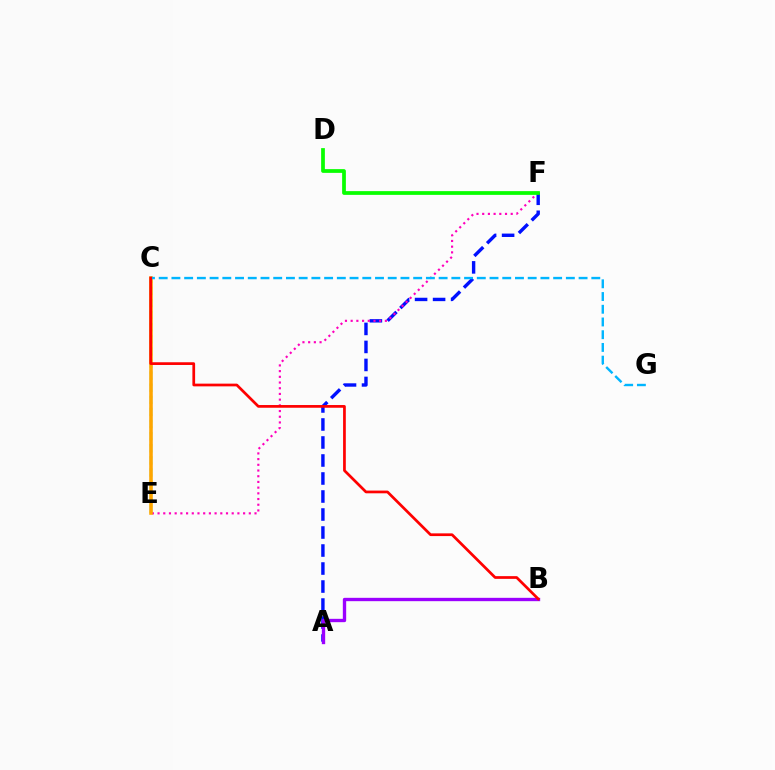{('C', 'E'): [{'color': '#00ff9d', 'line_style': 'dashed', 'thickness': 1.64}, {'color': '#b3ff00', 'line_style': 'dotted', 'thickness': 1.64}, {'color': '#ffa500', 'line_style': 'solid', 'thickness': 2.55}], ('A', 'F'): [{'color': '#0010ff', 'line_style': 'dashed', 'thickness': 2.45}], ('A', 'B'): [{'color': '#9b00ff', 'line_style': 'solid', 'thickness': 2.41}], ('E', 'F'): [{'color': '#ff00bd', 'line_style': 'dotted', 'thickness': 1.55}], ('D', 'F'): [{'color': '#08ff00', 'line_style': 'solid', 'thickness': 2.7}], ('C', 'G'): [{'color': '#00b5ff', 'line_style': 'dashed', 'thickness': 1.73}], ('B', 'C'): [{'color': '#ff0000', 'line_style': 'solid', 'thickness': 1.96}]}